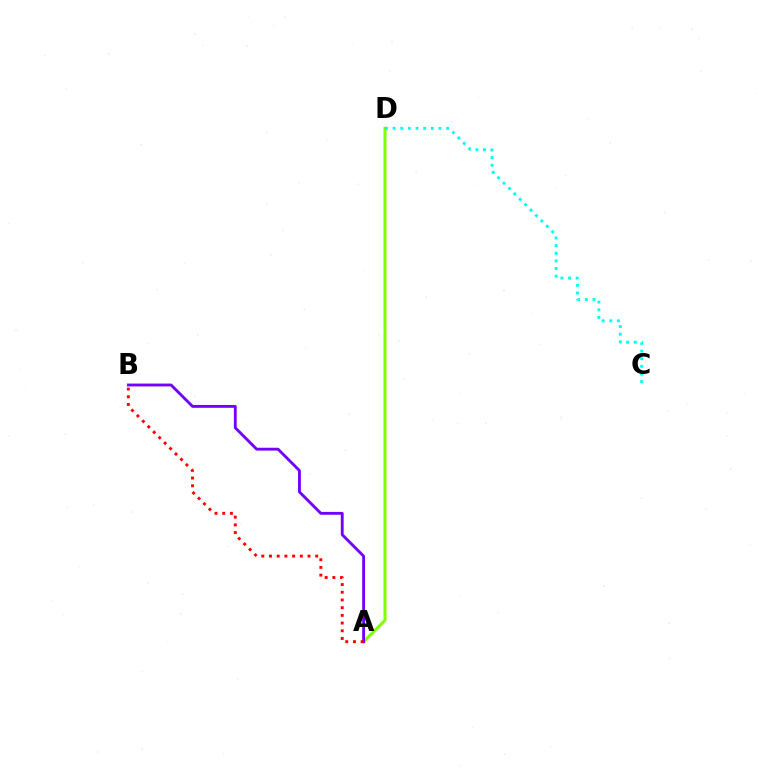{('A', 'D'): [{'color': '#84ff00', 'line_style': 'solid', 'thickness': 2.21}], ('A', 'B'): [{'color': '#7200ff', 'line_style': 'solid', 'thickness': 2.05}, {'color': '#ff0000', 'line_style': 'dotted', 'thickness': 2.09}], ('C', 'D'): [{'color': '#00fff6', 'line_style': 'dotted', 'thickness': 2.08}]}